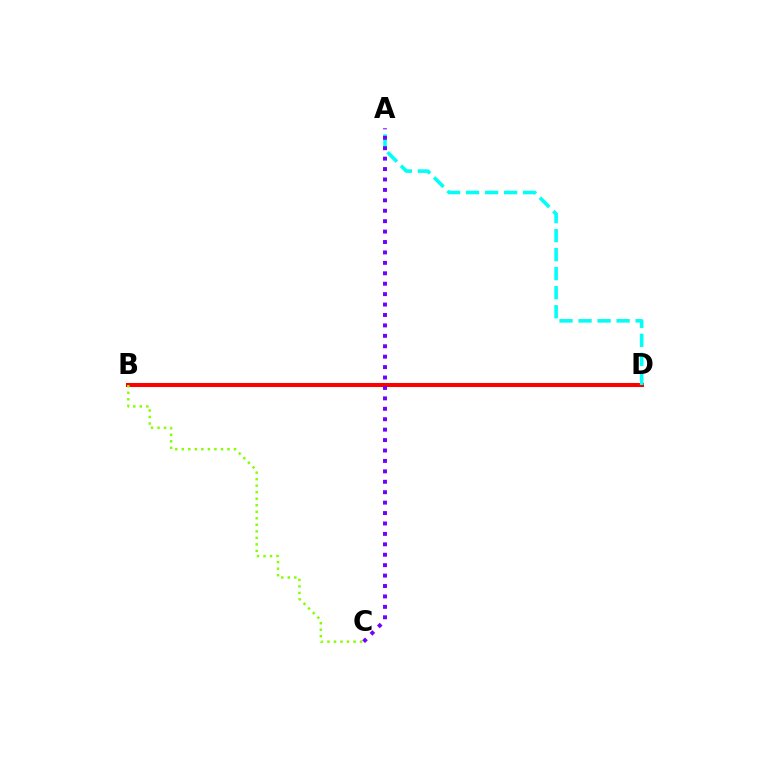{('B', 'D'): [{'color': '#ff0000', 'line_style': 'solid', 'thickness': 2.91}], ('A', 'D'): [{'color': '#00fff6', 'line_style': 'dashed', 'thickness': 2.58}], ('B', 'C'): [{'color': '#84ff00', 'line_style': 'dotted', 'thickness': 1.77}], ('A', 'C'): [{'color': '#7200ff', 'line_style': 'dotted', 'thickness': 2.83}]}